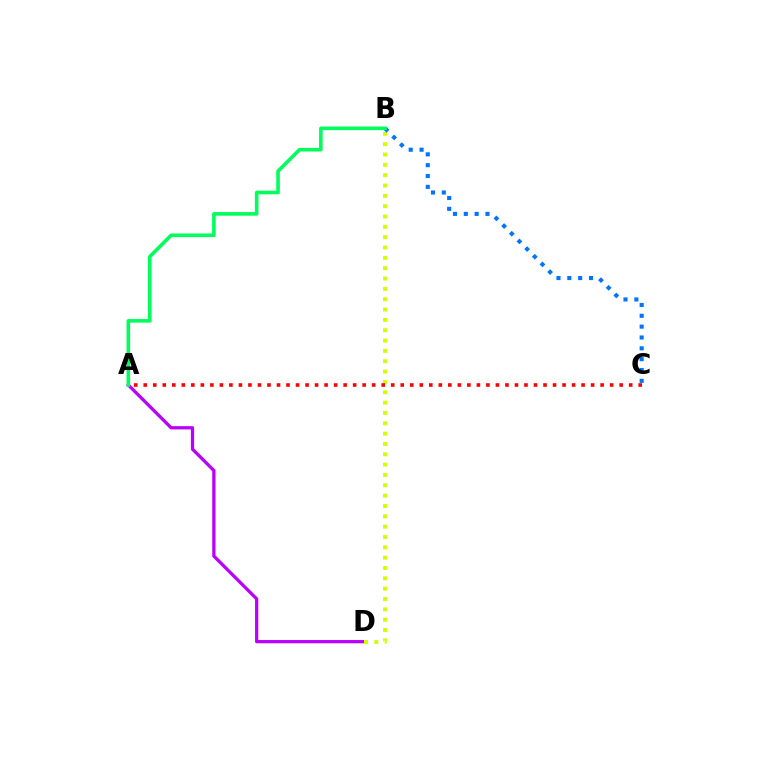{('A', 'D'): [{'color': '#b900ff', 'line_style': 'solid', 'thickness': 2.35}], ('B', 'D'): [{'color': '#d1ff00', 'line_style': 'dotted', 'thickness': 2.81}], ('B', 'C'): [{'color': '#0074ff', 'line_style': 'dotted', 'thickness': 2.95}], ('A', 'C'): [{'color': '#ff0000', 'line_style': 'dotted', 'thickness': 2.59}], ('A', 'B'): [{'color': '#00ff5c', 'line_style': 'solid', 'thickness': 2.59}]}